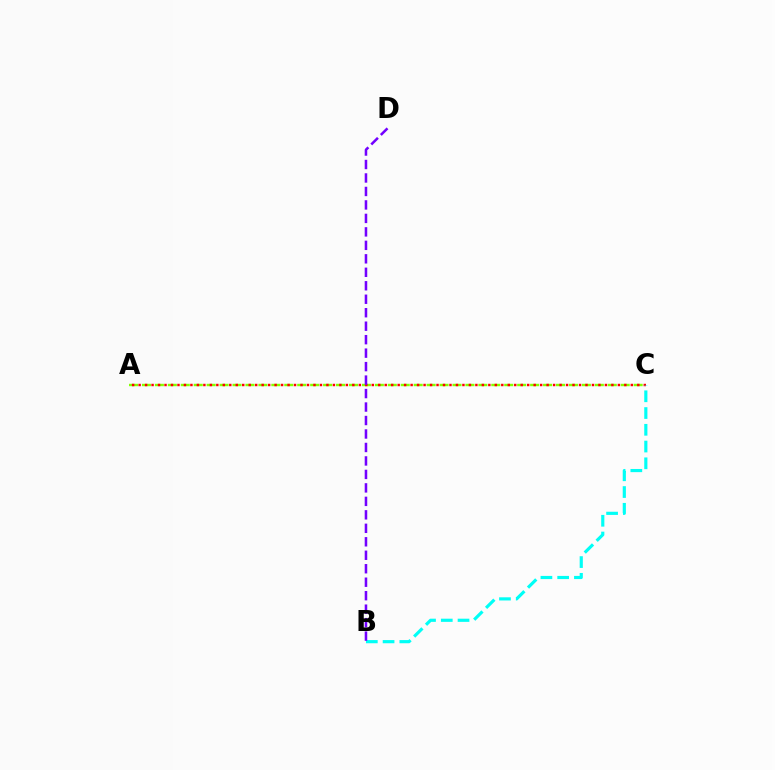{('A', 'C'): [{'color': '#84ff00', 'line_style': 'dashed', 'thickness': 1.76}, {'color': '#ff0000', 'line_style': 'dotted', 'thickness': 1.76}], ('B', 'C'): [{'color': '#00fff6', 'line_style': 'dashed', 'thickness': 2.28}], ('B', 'D'): [{'color': '#7200ff', 'line_style': 'dashed', 'thickness': 1.83}]}